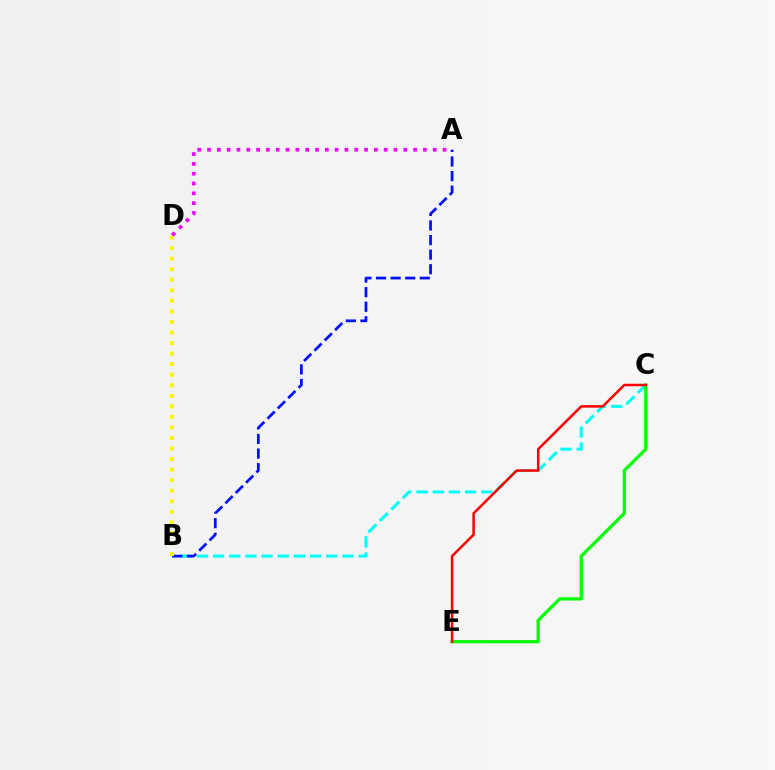{('B', 'C'): [{'color': '#00fff6', 'line_style': 'dashed', 'thickness': 2.2}], ('A', 'B'): [{'color': '#0010ff', 'line_style': 'dashed', 'thickness': 1.98}], ('B', 'D'): [{'color': '#fcf500', 'line_style': 'dotted', 'thickness': 2.87}], ('A', 'D'): [{'color': '#ee00ff', 'line_style': 'dotted', 'thickness': 2.67}], ('C', 'E'): [{'color': '#08ff00', 'line_style': 'solid', 'thickness': 2.36}, {'color': '#ff0000', 'line_style': 'solid', 'thickness': 1.81}]}